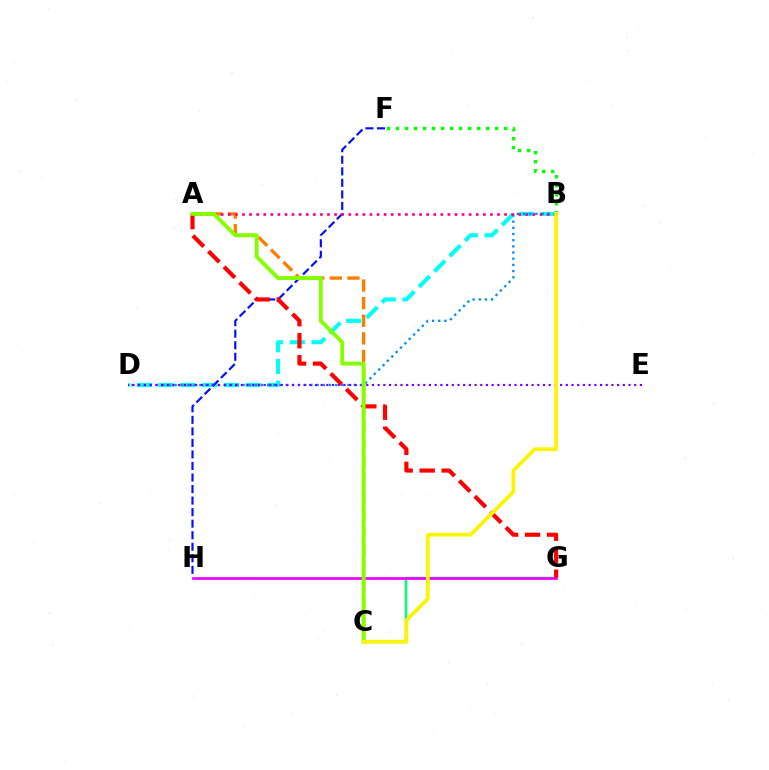{('B', 'D'): [{'color': '#00fff6', 'line_style': 'dashed', 'thickness': 2.95}, {'color': '#008cff', 'line_style': 'dotted', 'thickness': 1.68}], ('F', 'H'): [{'color': '#0010ff', 'line_style': 'dashed', 'thickness': 1.57}], ('C', 'G'): [{'color': '#00ff74', 'line_style': 'solid', 'thickness': 1.79}], ('B', 'F'): [{'color': '#08ff00', 'line_style': 'dotted', 'thickness': 2.45}], ('G', 'H'): [{'color': '#ee00ff', 'line_style': 'solid', 'thickness': 1.96}], ('D', 'E'): [{'color': '#7200ff', 'line_style': 'dotted', 'thickness': 1.55}], ('A', 'C'): [{'color': '#ff7c00', 'line_style': 'dashed', 'thickness': 2.39}, {'color': '#84ff00', 'line_style': 'solid', 'thickness': 2.8}], ('A', 'B'): [{'color': '#ff0094', 'line_style': 'dotted', 'thickness': 1.92}], ('A', 'G'): [{'color': '#ff0000', 'line_style': 'dashed', 'thickness': 2.99}], ('B', 'C'): [{'color': '#fcf500', 'line_style': 'solid', 'thickness': 2.67}]}